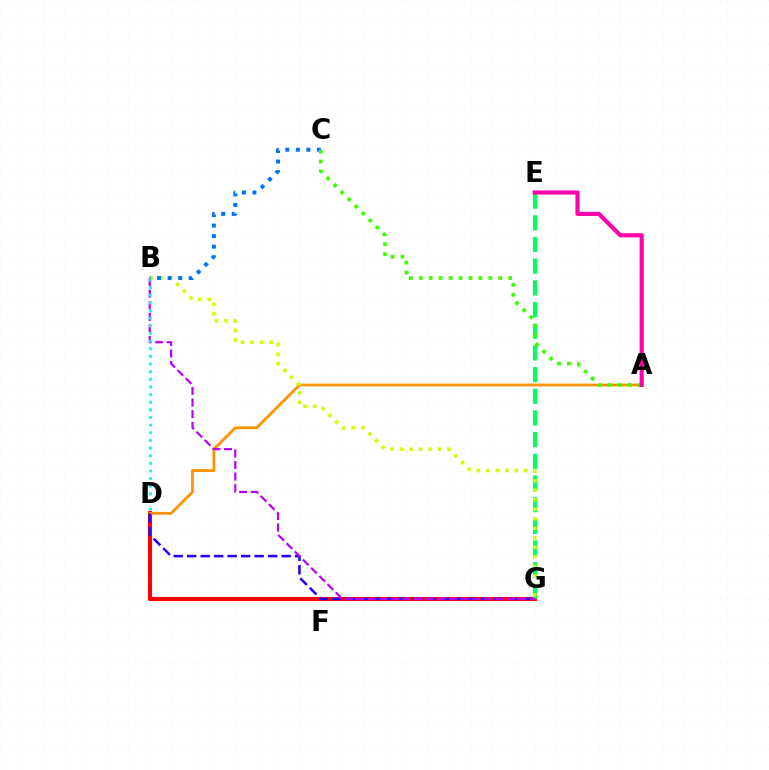{('D', 'G'): [{'color': '#ff0000', 'line_style': 'solid', 'thickness': 2.96}, {'color': '#2500ff', 'line_style': 'dashed', 'thickness': 1.83}], ('E', 'G'): [{'color': '#00ff5c', 'line_style': 'dashed', 'thickness': 2.95}], ('A', 'D'): [{'color': '#ff9400', 'line_style': 'solid', 'thickness': 2.01}], ('B', 'G'): [{'color': '#d1ff00', 'line_style': 'dotted', 'thickness': 2.58}, {'color': '#b900ff', 'line_style': 'dashed', 'thickness': 1.57}], ('B', 'C'): [{'color': '#0074ff', 'line_style': 'dotted', 'thickness': 2.86}], ('B', 'D'): [{'color': '#00fff6', 'line_style': 'dotted', 'thickness': 2.08}], ('A', 'C'): [{'color': '#3dff00', 'line_style': 'dotted', 'thickness': 2.7}], ('A', 'E'): [{'color': '#ff00ac', 'line_style': 'solid', 'thickness': 2.98}]}